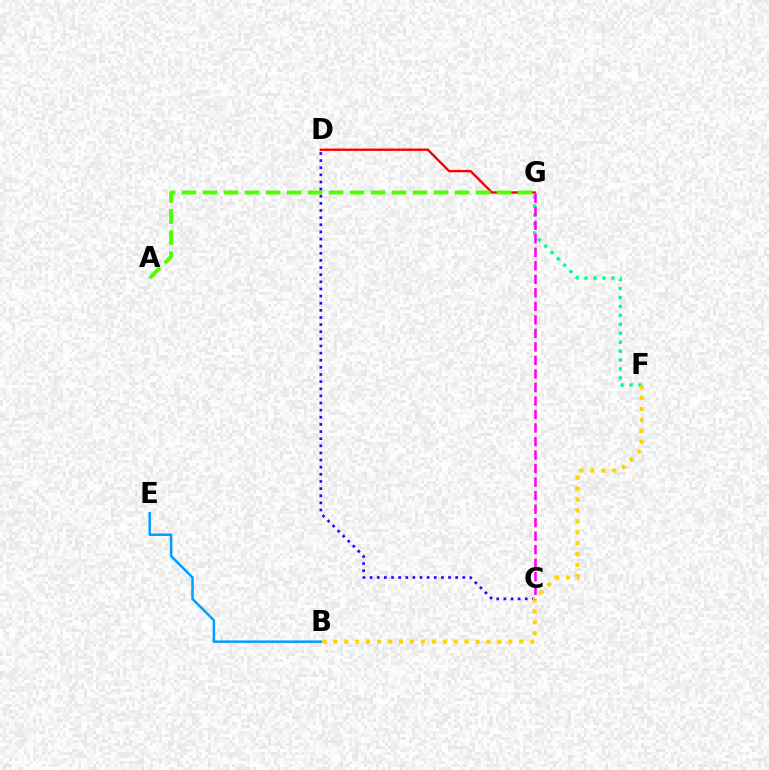{('C', 'D'): [{'color': '#3700ff', 'line_style': 'dotted', 'thickness': 1.94}], ('F', 'G'): [{'color': '#00ff86', 'line_style': 'dotted', 'thickness': 2.43}], ('B', 'E'): [{'color': '#009eff', 'line_style': 'solid', 'thickness': 1.8}], ('D', 'G'): [{'color': '#ff0000', 'line_style': 'solid', 'thickness': 1.72}], ('A', 'G'): [{'color': '#4fff00', 'line_style': 'dashed', 'thickness': 2.85}], ('B', 'F'): [{'color': '#ffd500', 'line_style': 'dotted', 'thickness': 2.97}], ('C', 'G'): [{'color': '#ff00ed', 'line_style': 'dashed', 'thickness': 1.84}]}